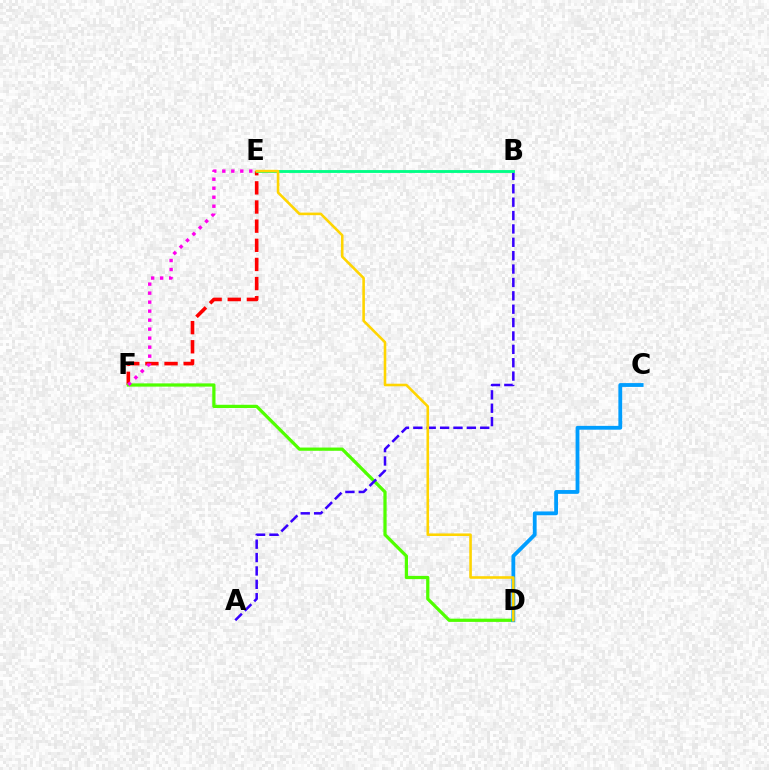{('E', 'F'): [{'color': '#ff0000', 'line_style': 'dashed', 'thickness': 2.6}, {'color': '#ff00ed', 'line_style': 'dotted', 'thickness': 2.45}], ('D', 'F'): [{'color': '#4fff00', 'line_style': 'solid', 'thickness': 2.33}], ('A', 'B'): [{'color': '#3700ff', 'line_style': 'dashed', 'thickness': 1.82}], ('C', 'D'): [{'color': '#009eff', 'line_style': 'solid', 'thickness': 2.74}], ('B', 'E'): [{'color': '#00ff86', 'line_style': 'solid', 'thickness': 2.06}], ('D', 'E'): [{'color': '#ffd500', 'line_style': 'solid', 'thickness': 1.86}]}